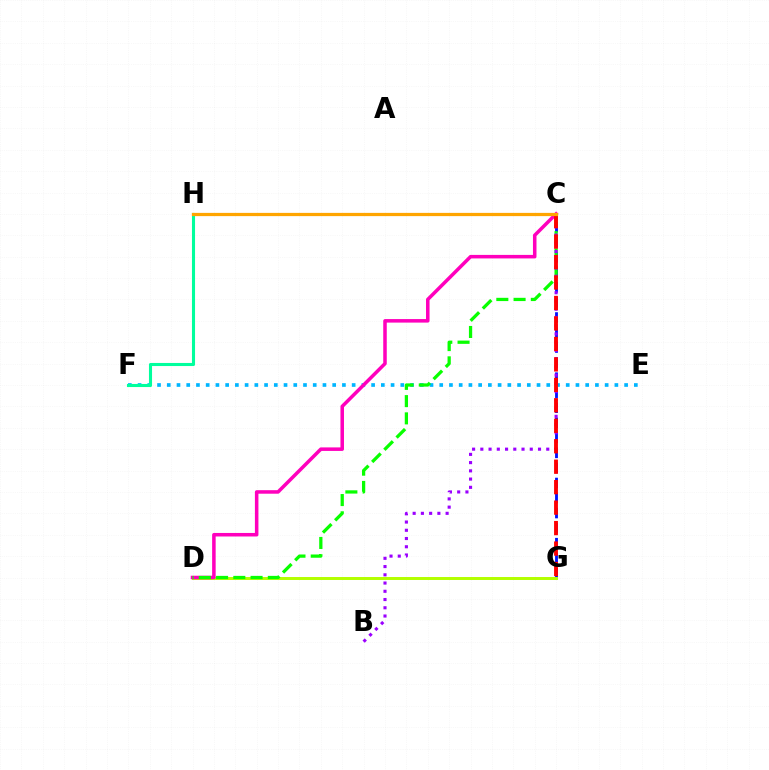{('C', 'G'): [{'color': '#0010ff', 'line_style': 'dashed', 'thickness': 2.04}, {'color': '#ff0000', 'line_style': 'dashed', 'thickness': 2.78}], ('E', 'F'): [{'color': '#00b5ff', 'line_style': 'dotted', 'thickness': 2.64}], ('D', 'G'): [{'color': '#b3ff00', 'line_style': 'solid', 'thickness': 2.14}], ('C', 'D'): [{'color': '#ff00bd', 'line_style': 'solid', 'thickness': 2.54}, {'color': '#08ff00', 'line_style': 'dashed', 'thickness': 2.34}], ('B', 'C'): [{'color': '#9b00ff', 'line_style': 'dotted', 'thickness': 2.24}], ('F', 'H'): [{'color': '#00ff9d', 'line_style': 'solid', 'thickness': 2.22}], ('C', 'H'): [{'color': '#ffa500', 'line_style': 'solid', 'thickness': 2.33}]}